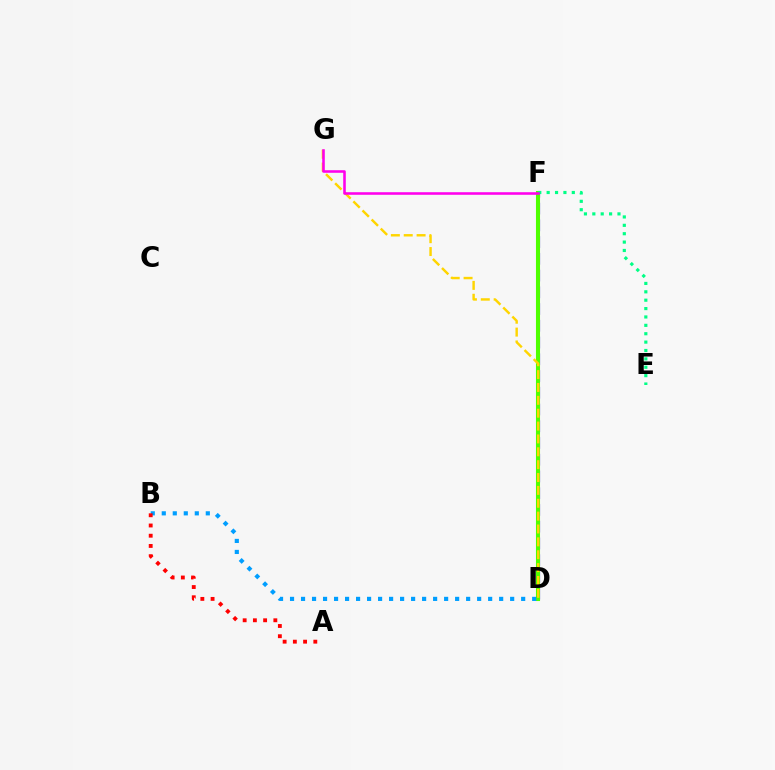{('D', 'F'): [{'color': '#3700ff', 'line_style': 'dashed', 'thickness': 2.27}, {'color': '#4fff00', 'line_style': 'solid', 'thickness': 2.93}], ('B', 'D'): [{'color': '#009eff', 'line_style': 'dotted', 'thickness': 2.99}], ('A', 'B'): [{'color': '#ff0000', 'line_style': 'dotted', 'thickness': 2.78}], ('E', 'F'): [{'color': '#00ff86', 'line_style': 'dotted', 'thickness': 2.28}], ('D', 'G'): [{'color': '#ffd500', 'line_style': 'dashed', 'thickness': 1.75}], ('F', 'G'): [{'color': '#ff00ed', 'line_style': 'solid', 'thickness': 1.85}]}